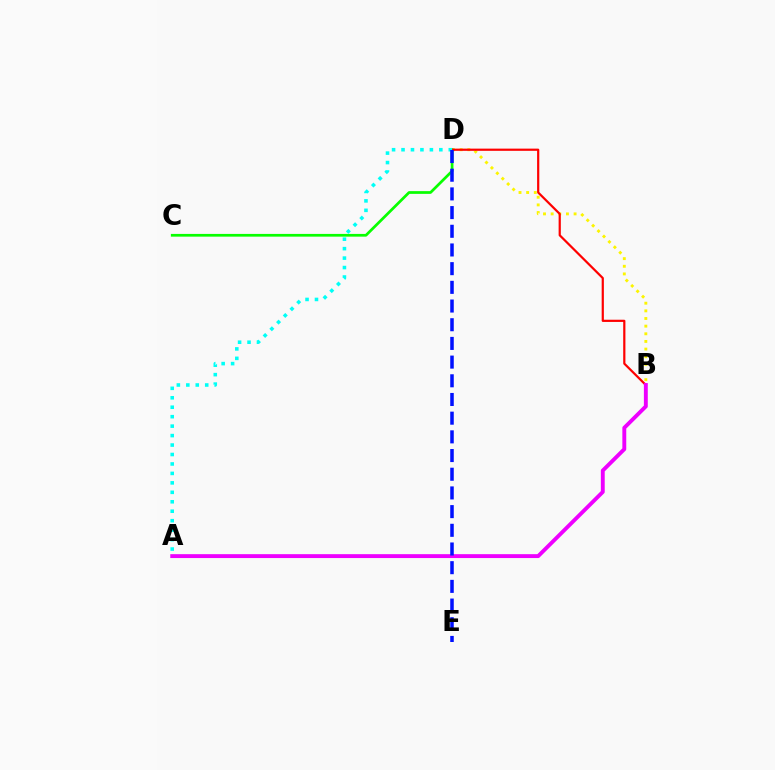{('B', 'D'): [{'color': '#fcf500', 'line_style': 'dotted', 'thickness': 2.08}, {'color': '#ff0000', 'line_style': 'solid', 'thickness': 1.59}], ('C', 'D'): [{'color': '#08ff00', 'line_style': 'solid', 'thickness': 1.96}], ('A', 'D'): [{'color': '#00fff6', 'line_style': 'dotted', 'thickness': 2.57}], ('A', 'B'): [{'color': '#ee00ff', 'line_style': 'solid', 'thickness': 2.8}], ('D', 'E'): [{'color': '#0010ff', 'line_style': 'dashed', 'thickness': 2.54}]}